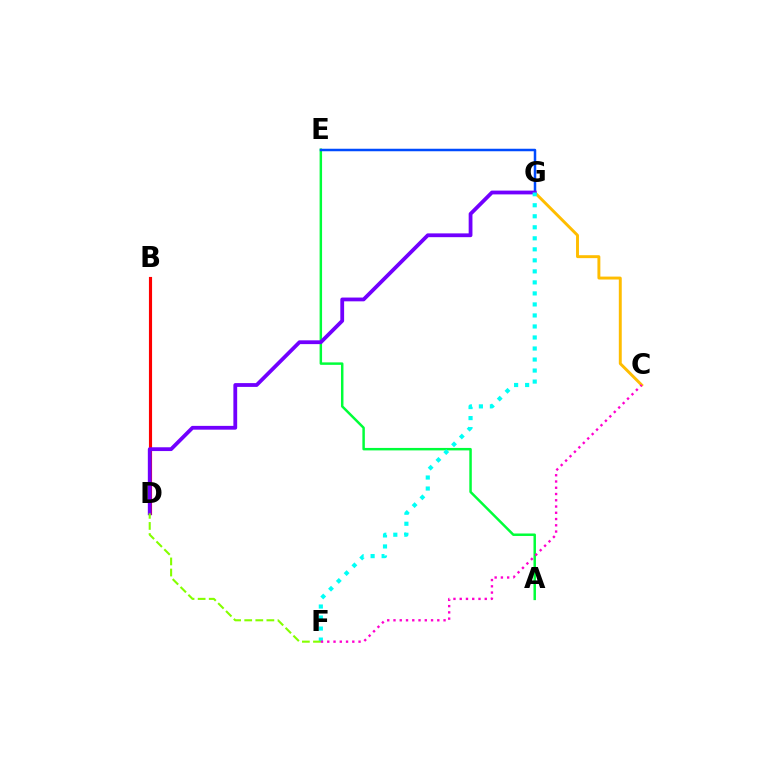{('A', 'E'): [{'color': '#00ff39', 'line_style': 'solid', 'thickness': 1.78}], ('C', 'G'): [{'color': '#ffbd00', 'line_style': 'solid', 'thickness': 2.11}], ('E', 'G'): [{'color': '#004bff', 'line_style': 'solid', 'thickness': 1.8}], ('B', 'D'): [{'color': '#ff0000', 'line_style': 'solid', 'thickness': 2.26}], ('D', 'G'): [{'color': '#7200ff', 'line_style': 'solid', 'thickness': 2.73}], ('F', 'G'): [{'color': '#00fff6', 'line_style': 'dotted', 'thickness': 2.99}], ('D', 'F'): [{'color': '#84ff00', 'line_style': 'dashed', 'thickness': 1.51}], ('C', 'F'): [{'color': '#ff00cf', 'line_style': 'dotted', 'thickness': 1.7}]}